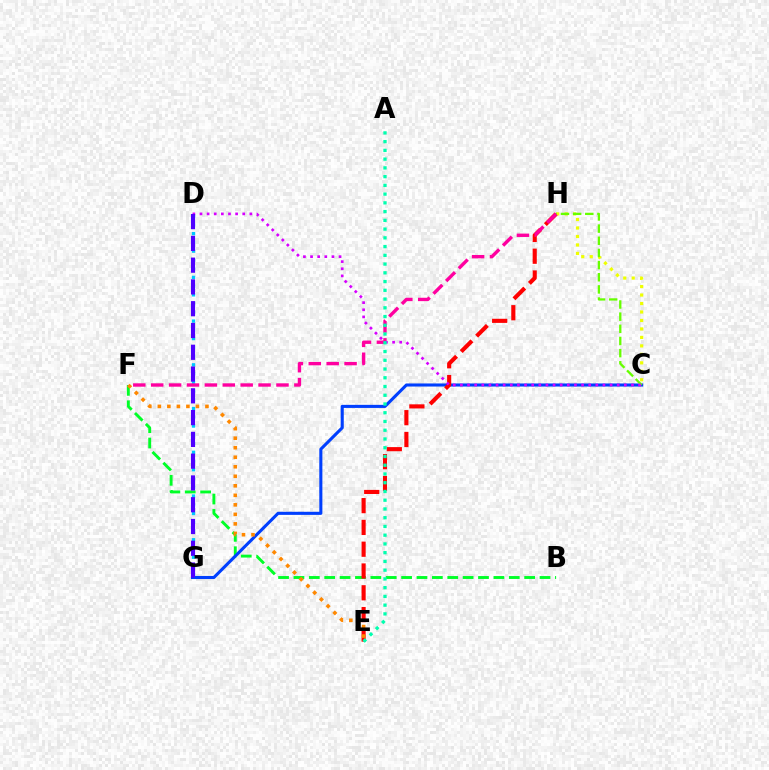{('C', 'H'): [{'color': '#eeff00', 'line_style': 'dotted', 'thickness': 2.3}, {'color': '#66ff00', 'line_style': 'dashed', 'thickness': 1.65}], ('B', 'F'): [{'color': '#00ff27', 'line_style': 'dashed', 'thickness': 2.09}], ('C', 'G'): [{'color': '#003fff', 'line_style': 'solid', 'thickness': 2.22}], ('E', 'H'): [{'color': '#ff0000', 'line_style': 'dashed', 'thickness': 2.96}], ('D', 'G'): [{'color': '#00c7ff', 'line_style': 'dotted', 'thickness': 2.38}, {'color': '#4f00ff', 'line_style': 'dashed', 'thickness': 2.96}], ('F', 'H'): [{'color': '#ff00a0', 'line_style': 'dashed', 'thickness': 2.43}], ('C', 'D'): [{'color': '#d600ff', 'line_style': 'dotted', 'thickness': 1.94}], ('A', 'E'): [{'color': '#00ffaf', 'line_style': 'dotted', 'thickness': 2.38}], ('E', 'F'): [{'color': '#ff8800', 'line_style': 'dotted', 'thickness': 2.59}]}